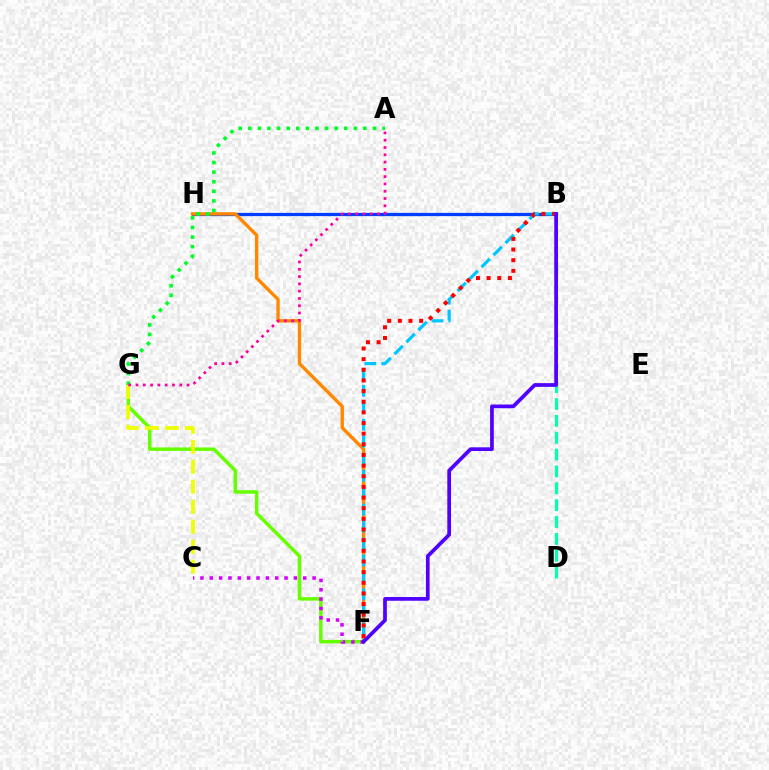{('B', 'H'): [{'color': '#003fff', 'line_style': 'solid', 'thickness': 2.34}], ('F', 'H'): [{'color': '#ff8800', 'line_style': 'solid', 'thickness': 2.43}], ('F', 'G'): [{'color': '#66ff00', 'line_style': 'solid', 'thickness': 2.5}], ('B', 'F'): [{'color': '#00c7ff', 'line_style': 'dashed', 'thickness': 2.3}, {'color': '#ff0000', 'line_style': 'dotted', 'thickness': 2.89}, {'color': '#4f00ff', 'line_style': 'solid', 'thickness': 2.67}], ('C', 'G'): [{'color': '#eeff00', 'line_style': 'dashed', 'thickness': 2.71}], ('B', 'D'): [{'color': '#00ffaf', 'line_style': 'dashed', 'thickness': 2.29}], ('C', 'F'): [{'color': '#d600ff', 'line_style': 'dotted', 'thickness': 2.54}], ('A', 'G'): [{'color': '#00ff27', 'line_style': 'dotted', 'thickness': 2.61}, {'color': '#ff00a0', 'line_style': 'dotted', 'thickness': 1.98}]}